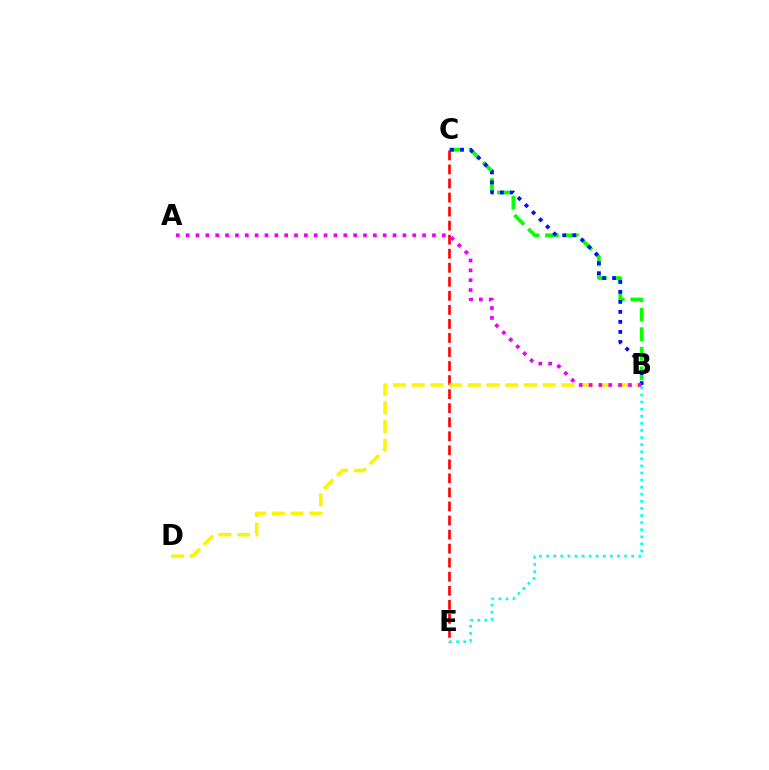{('B', 'C'): [{'color': '#08ff00', 'line_style': 'dashed', 'thickness': 2.66}, {'color': '#0010ff', 'line_style': 'dotted', 'thickness': 2.72}], ('C', 'E'): [{'color': '#ff0000', 'line_style': 'dashed', 'thickness': 1.91}], ('B', 'D'): [{'color': '#fcf500', 'line_style': 'dashed', 'thickness': 2.54}], ('A', 'B'): [{'color': '#ee00ff', 'line_style': 'dotted', 'thickness': 2.68}], ('B', 'E'): [{'color': '#00fff6', 'line_style': 'dotted', 'thickness': 1.93}]}